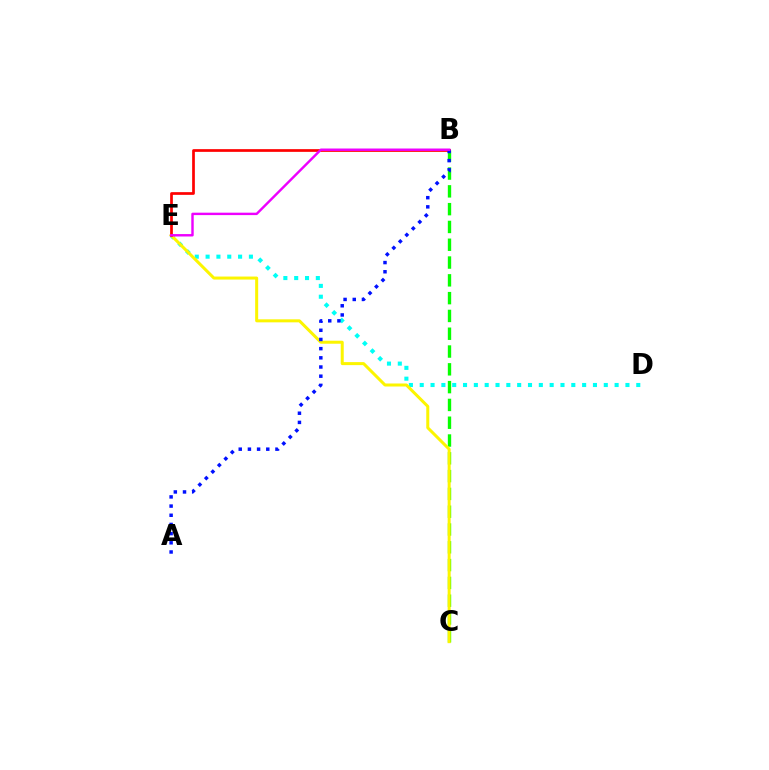{('D', 'E'): [{'color': '#00fff6', 'line_style': 'dotted', 'thickness': 2.94}], ('B', 'C'): [{'color': '#08ff00', 'line_style': 'dashed', 'thickness': 2.42}], ('C', 'E'): [{'color': '#fcf500', 'line_style': 'solid', 'thickness': 2.17}], ('B', 'E'): [{'color': '#ff0000', 'line_style': 'solid', 'thickness': 1.95}, {'color': '#ee00ff', 'line_style': 'solid', 'thickness': 1.74}], ('A', 'B'): [{'color': '#0010ff', 'line_style': 'dotted', 'thickness': 2.49}]}